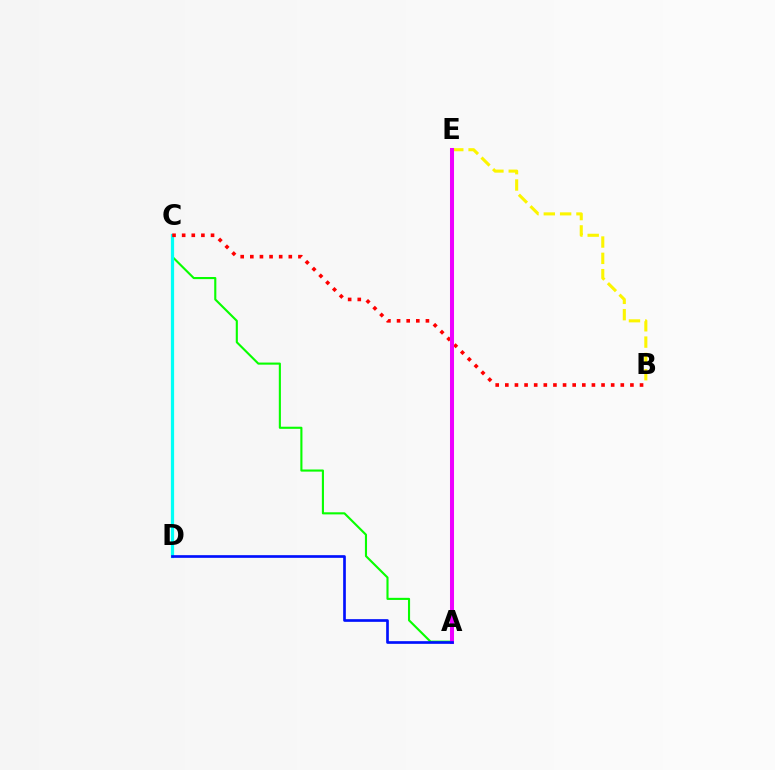{('A', 'C'): [{'color': '#08ff00', 'line_style': 'solid', 'thickness': 1.52}], ('C', 'D'): [{'color': '#00fff6', 'line_style': 'solid', 'thickness': 2.33}], ('B', 'C'): [{'color': '#ff0000', 'line_style': 'dotted', 'thickness': 2.61}], ('B', 'E'): [{'color': '#fcf500', 'line_style': 'dashed', 'thickness': 2.22}], ('A', 'E'): [{'color': '#ee00ff', 'line_style': 'solid', 'thickness': 2.9}], ('A', 'D'): [{'color': '#0010ff', 'line_style': 'solid', 'thickness': 1.92}]}